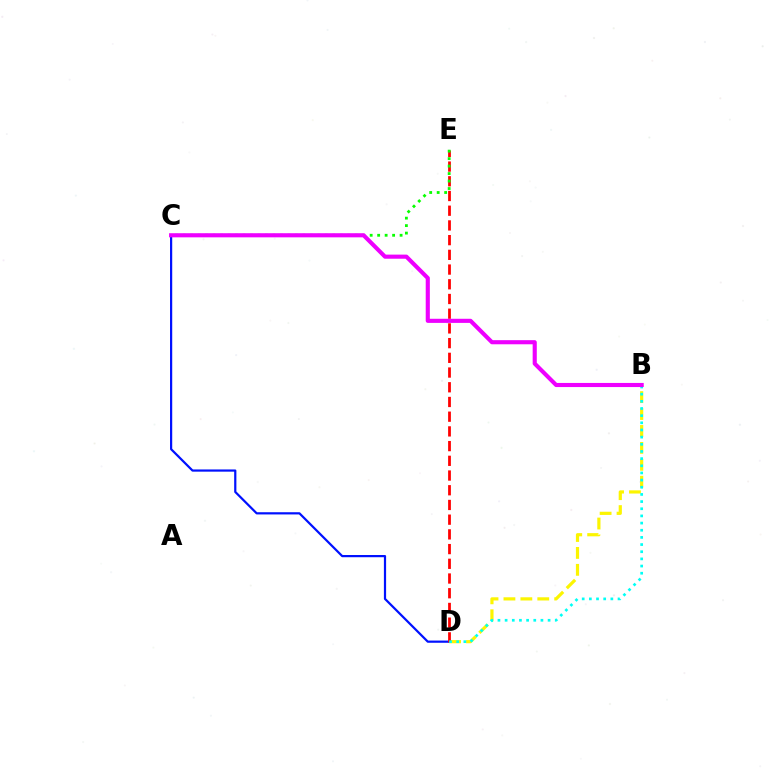{('C', 'D'): [{'color': '#0010ff', 'line_style': 'solid', 'thickness': 1.59}], ('B', 'D'): [{'color': '#fcf500', 'line_style': 'dashed', 'thickness': 2.3}, {'color': '#00fff6', 'line_style': 'dotted', 'thickness': 1.95}], ('D', 'E'): [{'color': '#ff0000', 'line_style': 'dashed', 'thickness': 2.0}], ('C', 'E'): [{'color': '#08ff00', 'line_style': 'dotted', 'thickness': 2.03}], ('B', 'C'): [{'color': '#ee00ff', 'line_style': 'solid', 'thickness': 2.96}]}